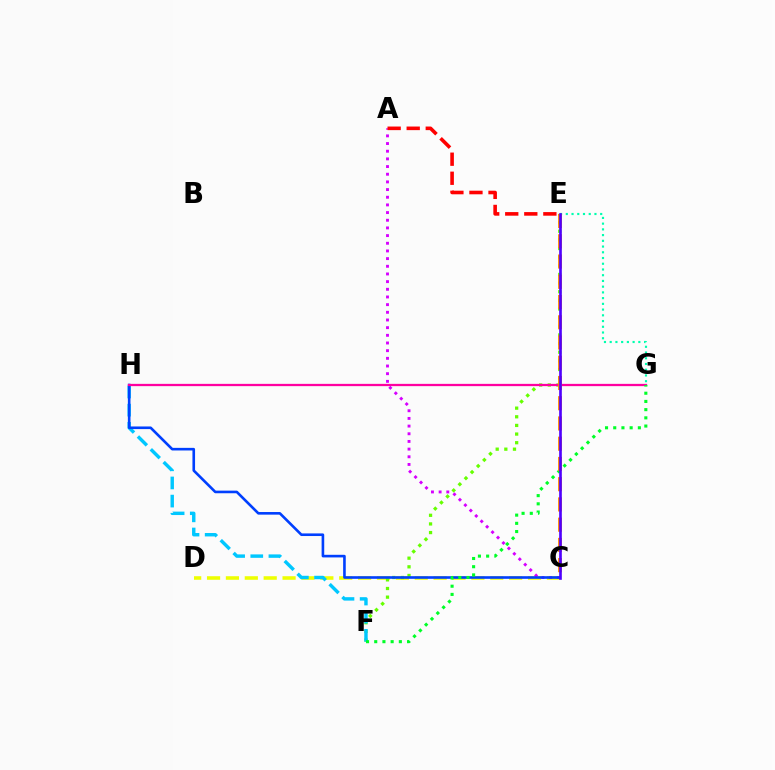{('C', 'D'): [{'color': '#eeff00', 'line_style': 'dashed', 'thickness': 2.56}], ('E', 'G'): [{'color': '#00ffaf', 'line_style': 'dotted', 'thickness': 1.56}], ('A', 'C'): [{'color': '#d600ff', 'line_style': 'dotted', 'thickness': 2.08}], ('A', 'E'): [{'color': '#ff0000', 'line_style': 'dashed', 'thickness': 2.59}], ('E', 'F'): [{'color': '#66ff00', 'line_style': 'dotted', 'thickness': 2.35}], ('F', 'H'): [{'color': '#00c7ff', 'line_style': 'dashed', 'thickness': 2.46}], ('C', 'H'): [{'color': '#003fff', 'line_style': 'solid', 'thickness': 1.89}], ('G', 'H'): [{'color': '#ff00a0', 'line_style': 'solid', 'thickness': 1.63}], ('F', 'G'): [{'color': '#00ff27', 'line_style': 'dotted', 'thickness': 2.23}], ('C', 'E'): [{'color': '#ff8800', 'line_style': 'dashed', 'thickness': 2.75}, {'color': '#4f00ff', 'line_style': 'solid', 'thickness': 1.9}]}